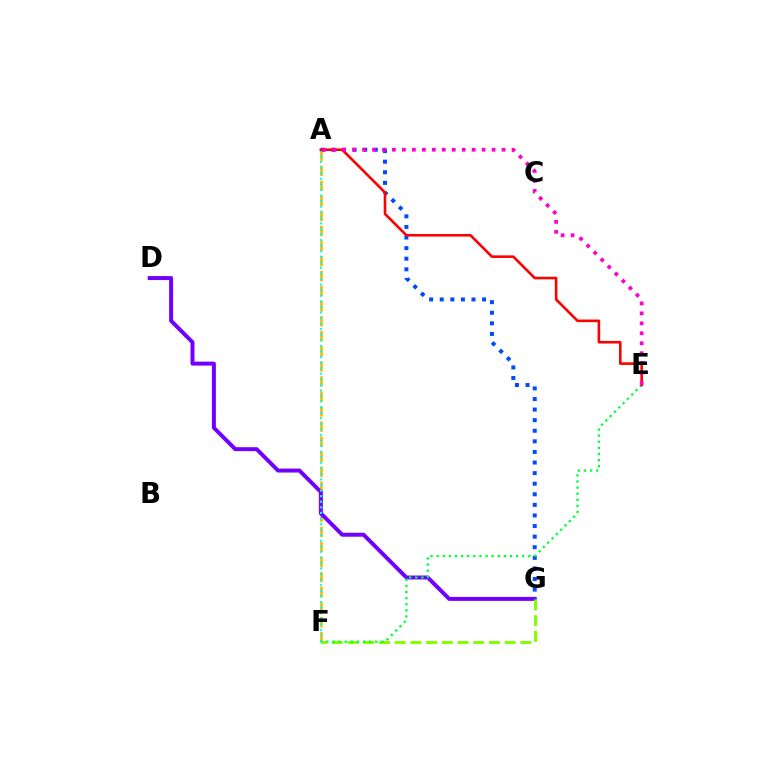{('A', 'F'): [{'color': '#ffbd00', 'line_style': 'dashed', 'thickness': 2.04}, {'color': '#00fff6', 'line_style': 'dotted', 'thickness': 1.51}], ('D', 'G'): [{'color': '#7200ff', 'line_style': 'solid', 'thickness': 2.86}], ('F', 'G'): [{'color': '#84ff00', 'line_style': 'dashed', 'thickness': 2.13}], ('A', 'G'): [{'color': '#004bff', 'line_style': 'dotted', 'thickness': 2.88}], ('E', 'F'): [{'color': '#00ff39', 'line_style': 'dotted', 'thickness': 1.66}], ('A', 'E'): [{'color': '#ff0000', 'line_style': 'solid', 'thickness': 1.87}, {'color': '#ff00cf', 'line_style': 'dotted', 'thickness': 2.71}]}